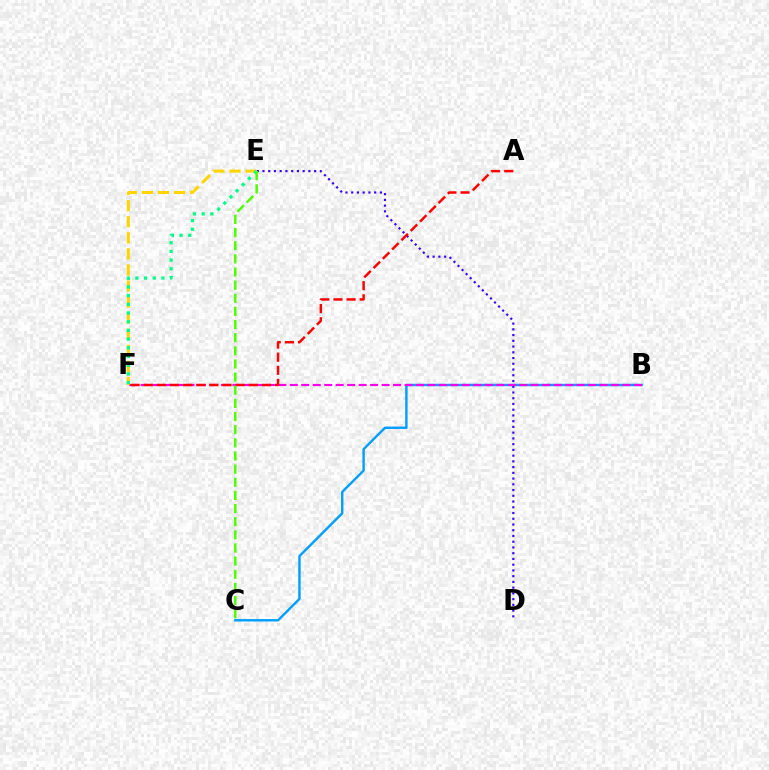{('B', 'C'): [{'color': '#009eff', 'line_style': 'solid', 'thickness': 1.74}], ('D', 'E'): [{'color': '#3700ff', 'line_style': 'dotted', 'thickness': 1.56}], ('B', 'F'): [{'color': '#ff00ed', 'line_style': 'dashed', 'thickness': 1.56}], ('E', 'F'): [{'color': '#ffd500', 'line_style': 'dashed', 'thickness': 2.18}, {'color': '#00ff86', 'line_style': 'dotted', 'thickness': 2.36}], ('A', 'F'): [{'color': '#ff0000', 'line_style': 'dashed', 'thickness': 1.78}], ('C', 'E'): [{'color': '#4fff00', 'line_style': 'dashed', 'thickness': 1.79}]}